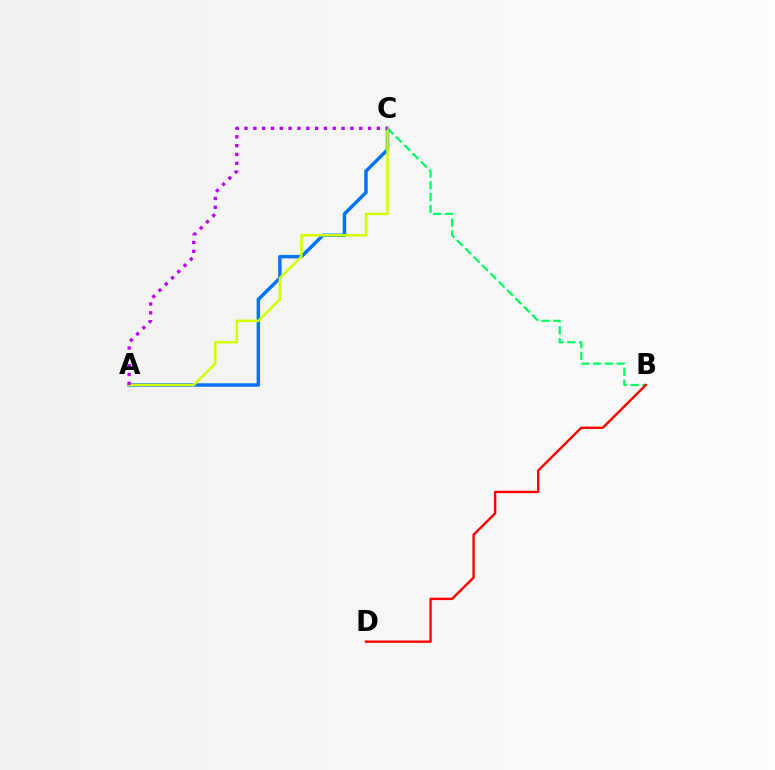{('B', 'C'): [{'color': '#00ff5c', 'line_style': 'dashed', 'thickness': 1.6}], ('B', 'D'): [{'color': '#ff0000', 'line_style': 'solid', 'thickness': 1.72}], ('A', 'C'): [{'color': '#0074ff', 'line_style': 'solid', 'thickness': 2.49}, {'color': '#d1ff00', 'line_style': 'solid', 'thickness': 1.8}, {'color': '#b900ff', 'line_style': 'dotted', 'thickness': 2.4}]}